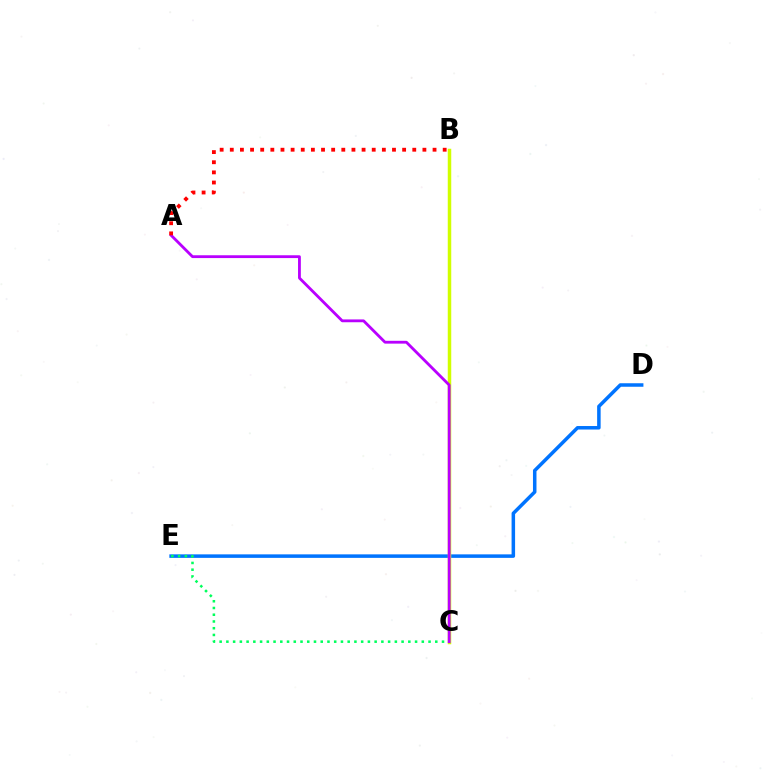{('D', 'E'): [{'color': '#0074ff', 'line_style': 'solid', 'thickness': 2.53}], ('B', 'C'): [{'color': '#d1ff00', 'line_style': 'solid', 'thickness': 2.51}], ('C', 'E'): [{'color': '#00ff5c', 'line_style': 'dotted', 'thickness': 1.83}], ('A', 'C'): [{'color': '#b900ff', 'line_style': 'solid', 'thickness': 2.03}], ('A', 'B'): [{'color': '#ff0000', 'line_style': 'dotted', 'thickness': 2.75}]}